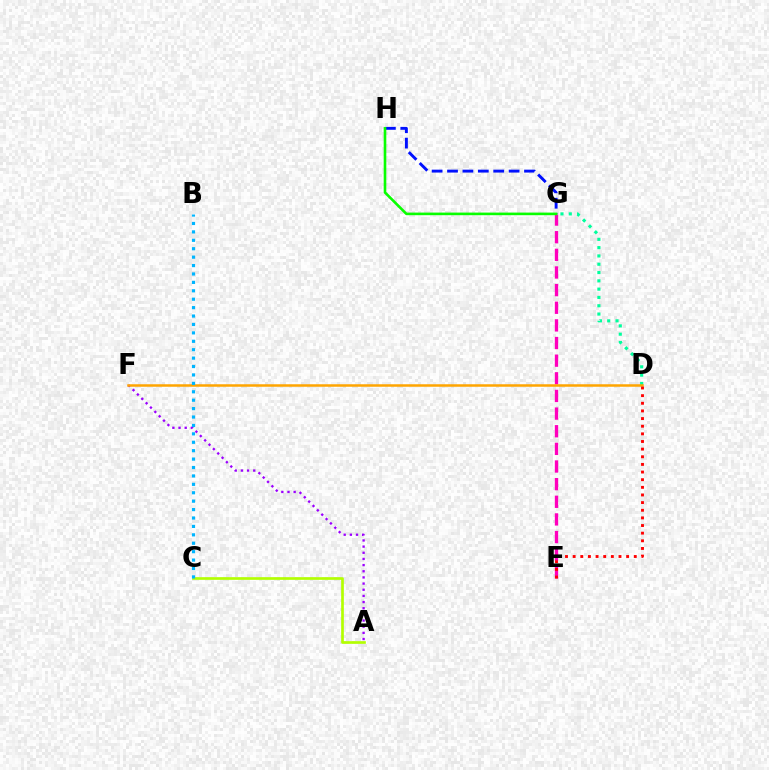{('D', 'G'): [{'color': '#00ff9d', 'line_style': 'dotted', 'thickness': 2.26}], ('G', 'H'): [{'color': '#0010ff', 'line_style': 'dashed', 'thickness': 2.09}, {'color': '#08ff00', 'line_style': 'solid', 'thickness': 1.88}], ('E', 'G'): [{'color': '#ff00bd', 'line_style': 'dashed', 'thickness': 2.4}], ('A', 'F'): [{'color': '#9b00ff', 'line_style': 'dotted', 'thickness': 1.67}], ('A', 'C'): [{'color': '#b3ff00', 'line_style': 'solid', 'thickness': 1.92}], ('D', 'F'): [{'color': '#ffa500', 'line_style': 'solid', 'thickness': 1.8}], ('B', 'C'): [{'color': '#00b5ff', 'line_style': 'dotted', 'thickness': 2.29}], ('D', 'E'): [{'color': '#ff0000', 'line_style': 'dotted', 'thickness': 2.08}]}